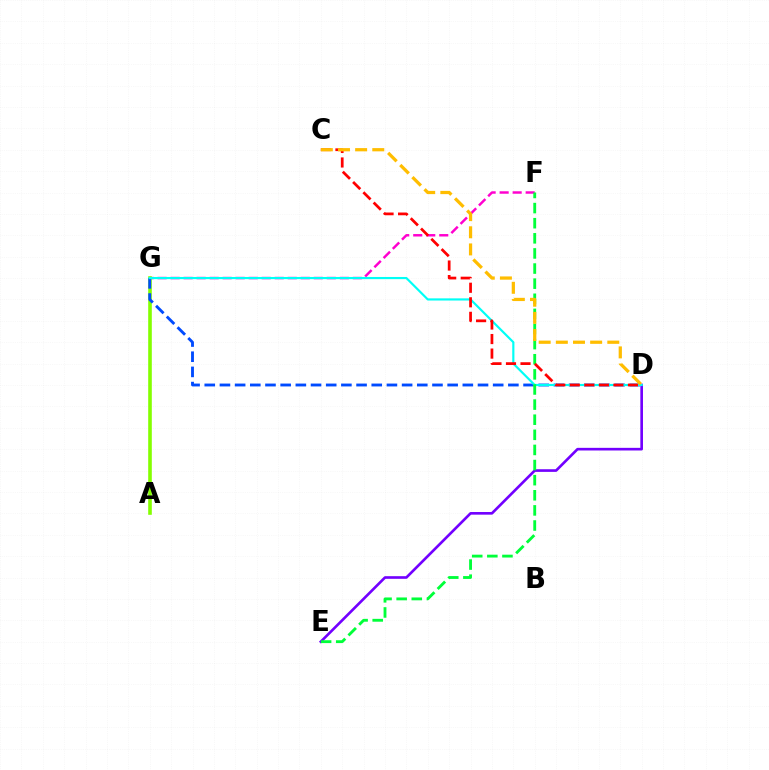{('F', 'G'): [{'color': '#ff00cf', 'line_style': 'dashed', 'thickness': 1.77}], ('D', 'E'): [{'color': '#7200ff', 'line_style': 'solid', 'thickness': 1.9}], ('A', 'G'): [{'color': '#84ff00', 'line_style': 'solid', 'thickness': 2.6}], ('D', 'G'): [{'color': '#004bff', 'line_style': 'dashed', 'thickness': 2.06}, {'color': '#00fff6', 'line_style': 'solid', 'thickness': 1.56}], ('E', 'F'): [{'color': '#00ff39', 'line_style': 'dashed', 'thickness': 2.05}], ('C', 'D'): [{'color': '#ff0000', 'line_style': 'dashed', 'thickness': 1.97}, {'color': '#ffbd00', 'line_style': 'dashed', 'thickness': 2.33}]}